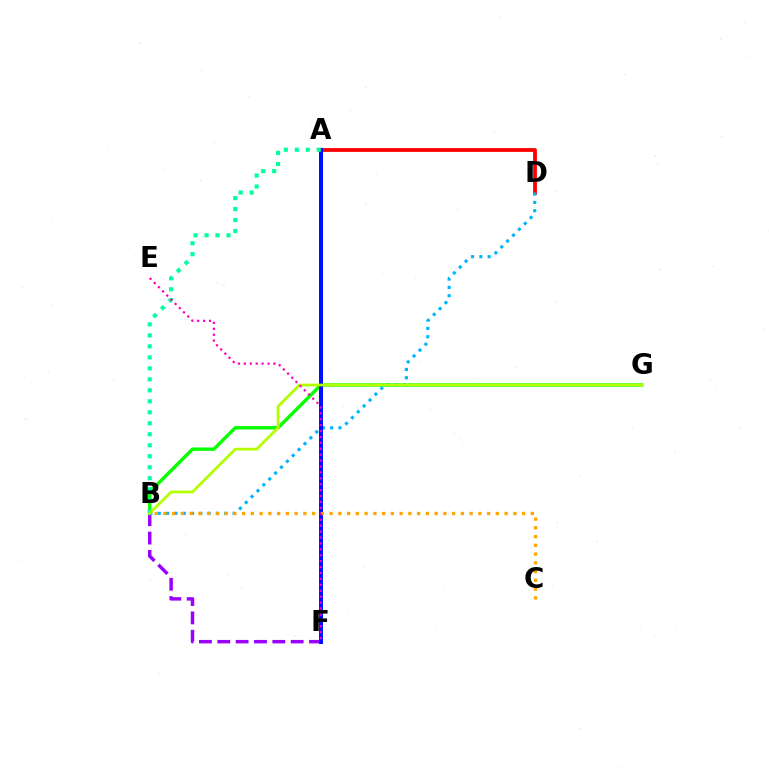{('A', 'D'): [{'color': '#ff0000', 'line_style': 'solid', 'thickness': 2.72}], ('B', 'F'): [{'color': '#9b00ff', 'line_style': 'dashed', 'thickness': 2.49}], ('B', 'G'): [{'color': '#08ff00', 'line_style': 'solid', 'thickness': 2.45}, {'color': '#b3ff00', 'line_style': 'solid', 'thickness': 1.99}], ('B', 'D'): [{'color': '#00b5ff', 'line_style': 'dotted', 'thickness': 2.26}], ('A', 'F'): [{'color': '#0010ff', 'line_style': 'solid', 'thickness': 2.88}], ('B', 'C'): [{'color': '#ffa500', 'line_style': 'dotted', 'thickness': 2.38}], ('A', 'B'): [{'color': '#00ff9d', 'line_style': 'dotted', 'thickness': 2.99}], ('E', 'F'): [{'color': '#ff00bd', 'line_style': 'dotted', 'thickness': 1.61}]}